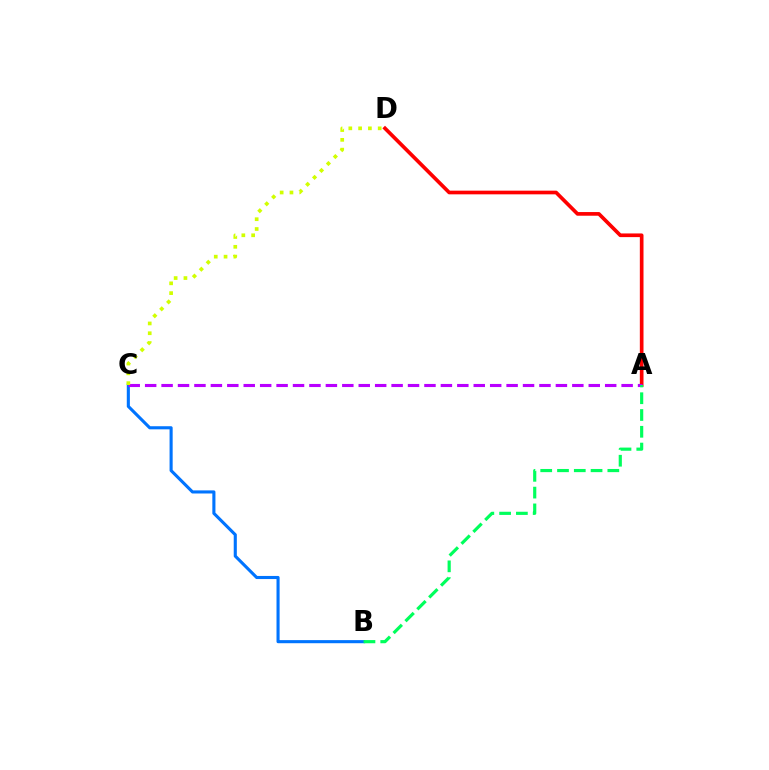{('B', 'C'): [{'color': '#0074ff', 'line_style': 'solid', 'thickness': 2.23}], ('A', 'D'): [{'color': '#ff0000', 'line_style': 'solid', 'thickness': 2.64}], ('A', 'C'): [{'color': '#b900ff', 'line_style': 'dashed', 'thickness': 2.23}], ('A', 'B'): [{'color': '#00ff5c', 'line_style': 'dashed', 'thickness': 2.28}], ('C', 'D'): [{'color': '#d1ff00', 'line_style': 'dotted', 'thickness': 2.66}]}